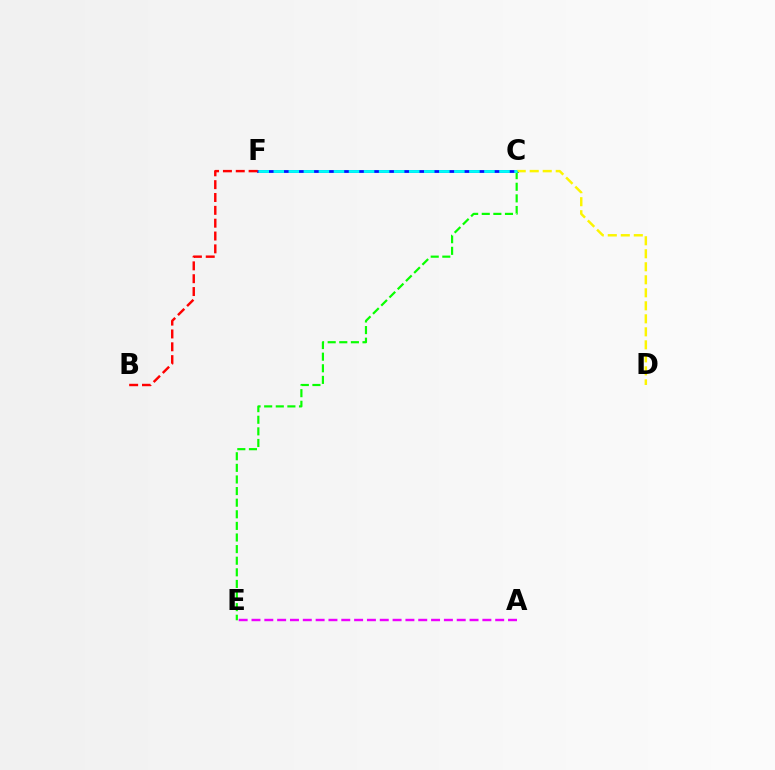{('C', 'F'): [{'color': '#0010ff', 'line_style': 'solid', 'thickness': 2.01}, {'color': '#00fff6', 'line_style': 'dashed', 'thickness': 2.04}], ('B', 'F'): [{'color': '#ff0000', 'line_style': 'dashed', 'thickness': 1.74}], ('C', 'D'): [{'color': '#fcf500', 'line_style': 'dashed', 'thickness': 1.77}], ('C', 'E'): [{'color': '#08ff00', 'line_style': 'dashed', 'thickness': 1.58}], ('A', 'E'): [{'color': '#ee00ff', 'line_style': 'dashed', 'thickness': 1.74}]}